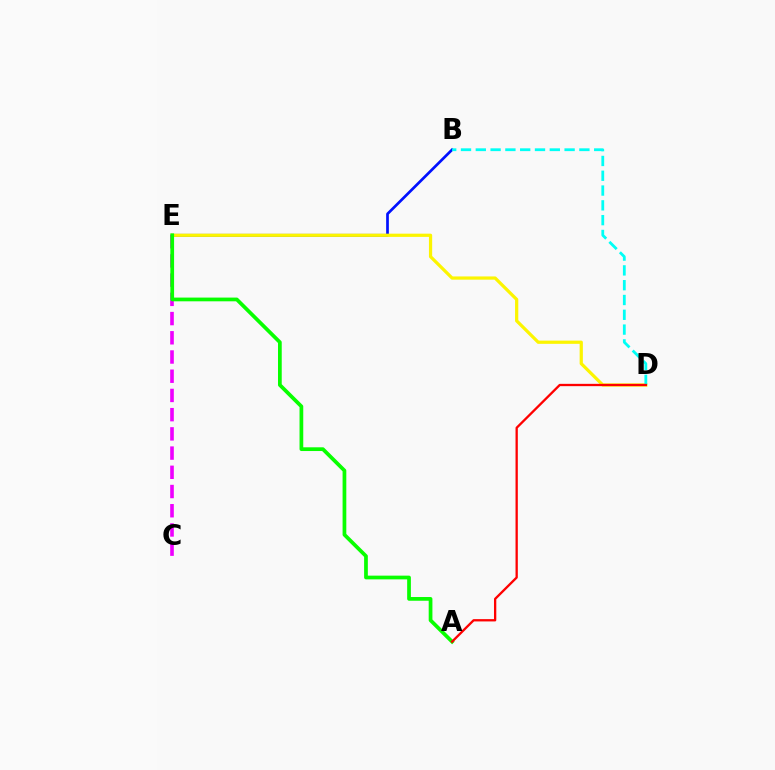{('B', 'E'): [{'color': '#0010ff', 'line_style': 'solid', 'thickness': 1.95}], ('D', 'E'): [{'color': '#fcf500', 'line_style': 'solid', 'thickness': 2.32}], ('C', 'E'): [{'color': '#ee00ff', 'line_style': 'dashed', 'thickness': 2.61}], ('B', 'D'): [{'color': '#00fff6', 'line_style': 'dashed', 'thickness': 2.01}], ('A', 'E'): [{'color': '#08ff00', 'line_style': 'solid', 'thickness': 2.68}], ('A', 'D'): [{'color': '#ff0000', 'line_style': 'solid', 'thickness': 1.66}]}